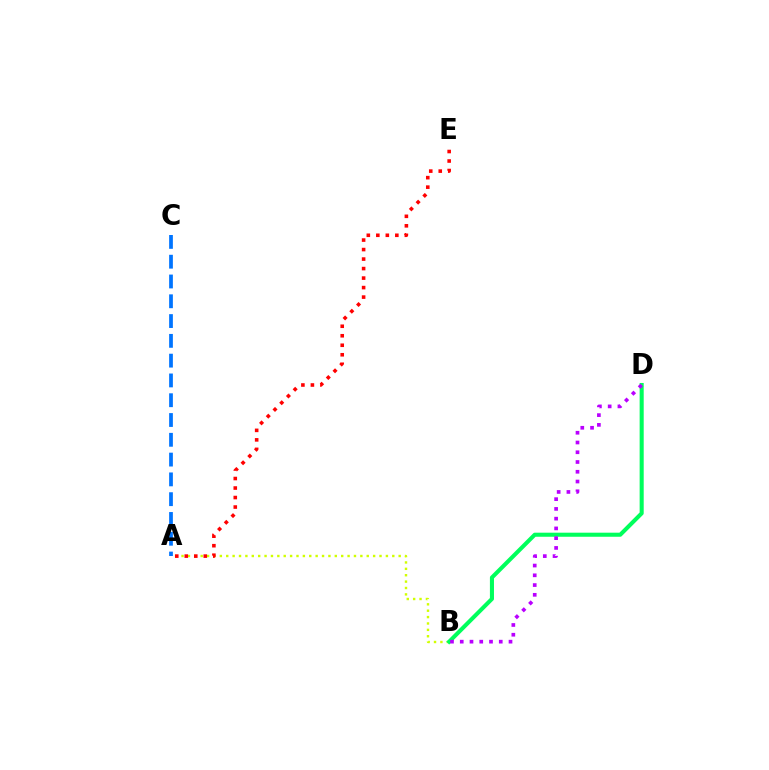{('A', 'C'): [{'color': '#0074ff', 'line_style': 'dashed', 'thickness': 2.69}], ('A', 'B'): [{'color': '#d1ff00', 'line_style': 'dotted', 'thickness': 1.74}], ('A', 'E'): [{'color': '#ff0000', 'line_style': 'dotted', 'thickness': 2.58}], ('B', 'D'): [{'color': '#00ff5c', 'line_style': 'solid', 'thickness': 2.93}, {'color': '#b900ff', 'line_style': 'dotted', 'thickness': 2.65}]}